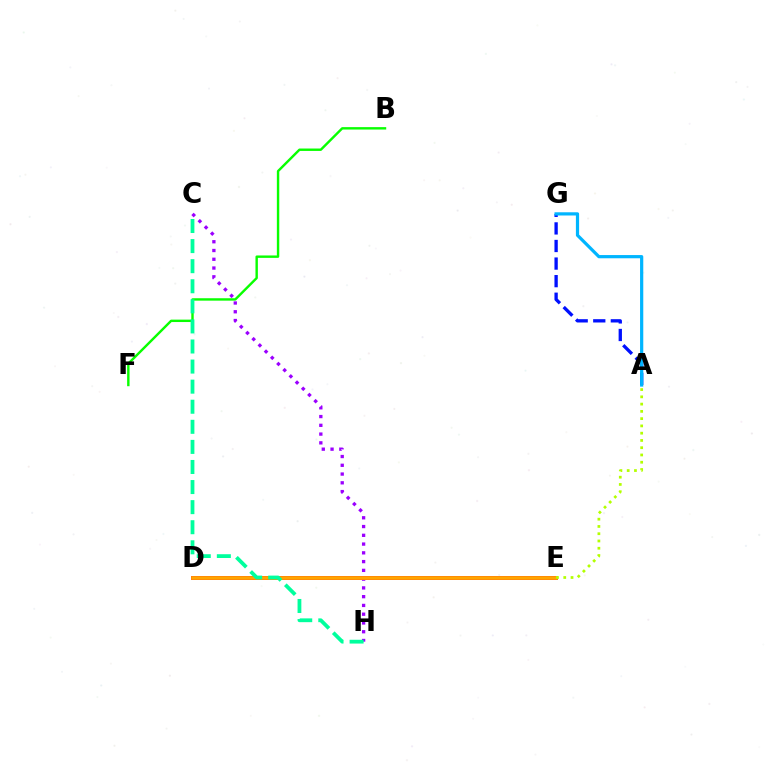{('A', 'G'): [{'color': '#0010ff', 'line_style': 'dashed', 'thickness': 2.39}, {'color': '#00b5ff', 'line_style': 'solid', 'thickness': 2.31}], ('D', 'E'): [{'color': '#ff00bd', 'line_style': 'solid', 'thickness': 2.62}, {'color': '#ff0000', 'line_style': 'solid', 'thickness': 2.62}, {'color': '#ffa500', 'line_style': 'solid', 'thickness': 2.65}], ('C', 'H'): [{'color': '#9b00ff', 'line_style': 'dotted', 'thickness': 2.38}, {'color': '#00ff9d', 'line_style': 'dashed', 'thickness': 2.73}], ('B', 'F'): [{'color': '#08ff00', 'line_style': 'solid', 'thickness': 1.74}], ('A', 'E'): [{'color': '#b3ff00', 'line_style': 'dotted', 'thickness': 1.97}]}